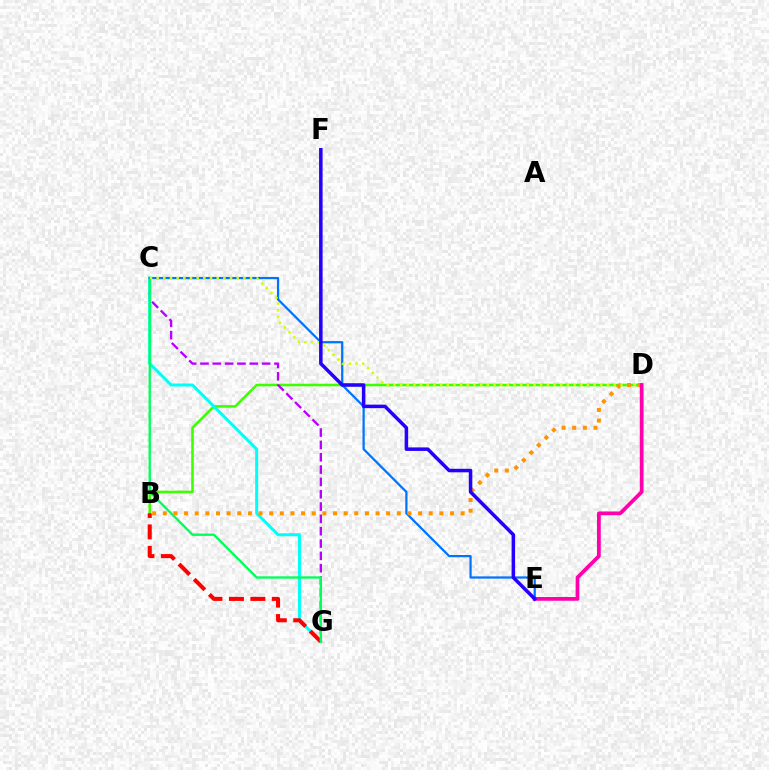{('B', 'D'): [{'color': '#3dff00', 'line_style': 'solid', 'thickness': 1.84}, {'color': '#ff9400', 'line_style': 'dotted', 'thickness': 2.89}], ('C', 'G'): [{'color': '#b900ff', 'line_style': 'dashed', 'thickness': 1.67}, {'color': '#00fff6', 'line_style': 'solid', 'thickness': 2.17}, {'color': '#00ff5c', 'line_style': 'solid', 'thickness': 1.69}], ('B', 'G'): [{'color': '#ff0000', 'line_style': 'dashed', 'thickness': 2.91}], ('C', 'E'): [{'color': '#0074ff', 'line_style': 'solid', 'thickness': 1.61}], ('C', 'D'): [{'color': '#d1ff00', 'line_style': 'dotted', 'thickness': 1.81}], ('D', 'E'): [{'color': '#ff00ac', 'line_style': 'solid', 'thickness': 2.7}], ('E', 'F'): [{'color': '#2500ff', 'line_style': 'solid', 'thickness': 2.53}]}